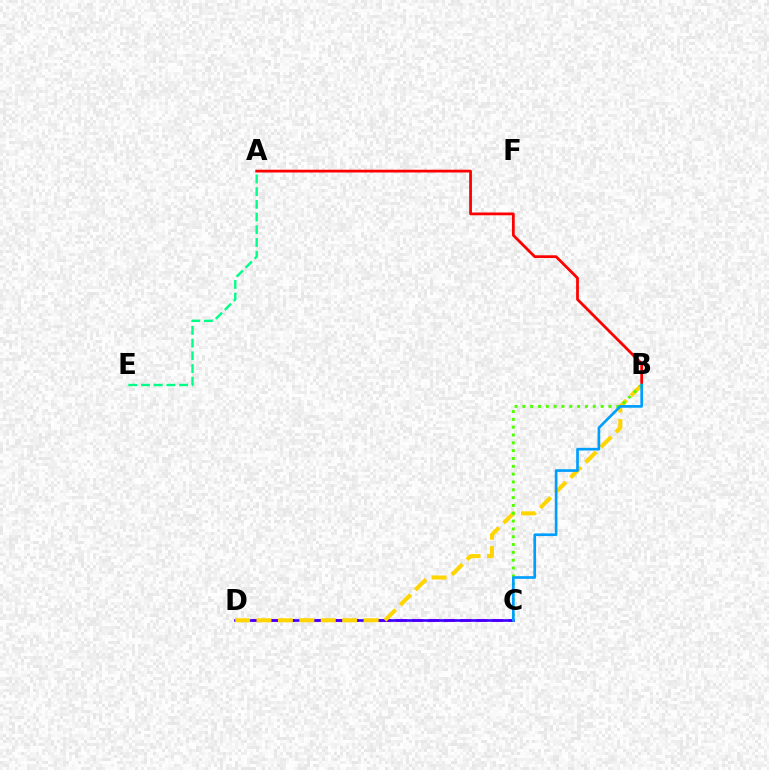{('A', 'E'): [{'color': '#00ff86', 'line_style': 'dashed', 'thickness': 1.73}], ('C', 'D'): [{'color': '#ff00ed', 'line_style': 'dashed', 'thickness': 2.18}, {'color': '#3700ff', 'line_style': 'solid', 'thickness': 1.88}], ('A', 'B'): [{'color': '#ff0000', 'line_style': 'solid', 'thickness': 1.99}], ('B', 'D'): [{'color': '#ffd500', 'line_style': 'dashed', 'thickness': 2.91}], ('B', 'C'): [{'color': '#4fff00', 'line_style': 'dotted', 'thickness': 2.13}, {'color': '#009eff', 'line_style': 'solid', 'thickness': 1.92}]}